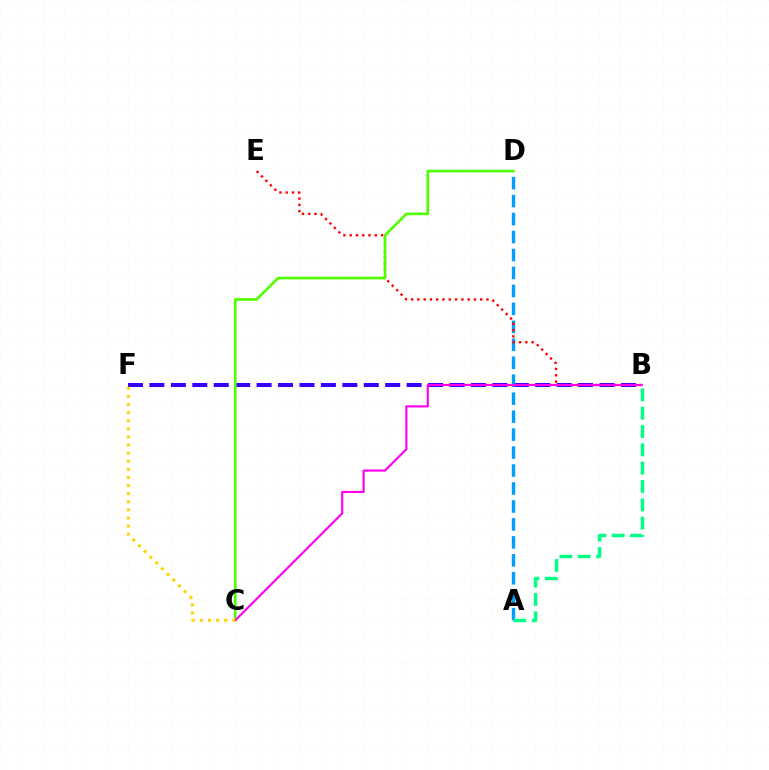{('B', 'F'): [{'color': '#3700ff', 'line_style': 'dashed', 'thickness': 2.91}], ('A', 'D'): [{'color': '#009eff', 'line_style': 'dashed', 'thickness': 2.44}], ('B', 'E'): [{'color': '#ff0000', 'line_style': 'dotted', 'thickness': 1.71}], ('A', 'B'): [{'color': '#00ff86', 'line_style': 'dashed', 'thickness': 2.49}], ('C', 'D'): [{'color': '#4fff00', 'line_style': 'solid', 'thickness': 1.9}], ('B', 'C'): [{'color': '#ff00ed', 'line_style': 'solid', 'thickness': 1.55}], ('C', 'F'): [{'color': '#ffd500', 'line_style': 'dotted', 'thickness': 2.2}]}